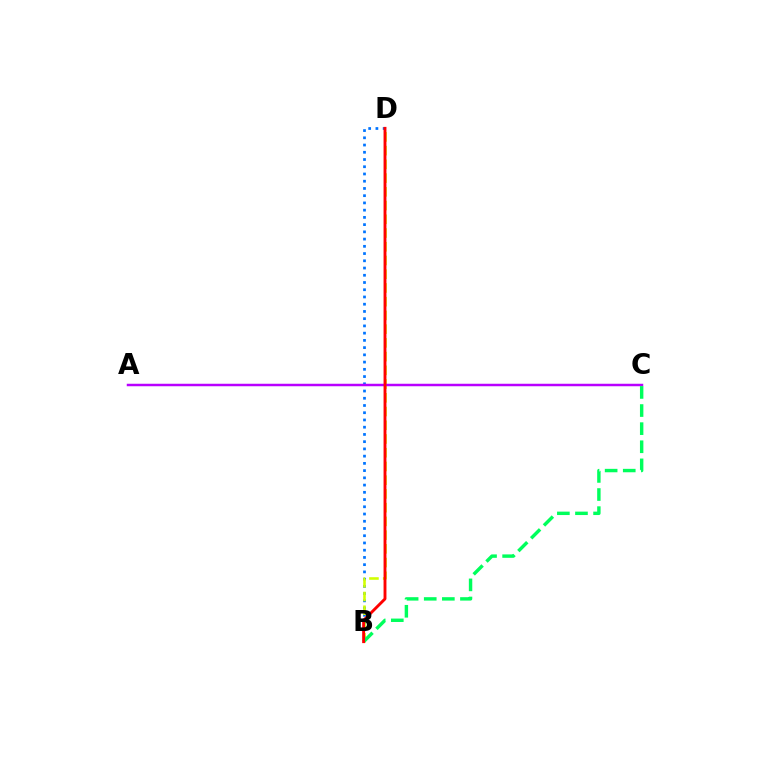{('B', 'D'): [{'color': '#0074ff', 'line_style': 'dotted', 'thickness': 1.97}, {'color': '#d1ff00', 'line_style': 'dashed', 'thickness': 1.87}, {'color': '#ff0000', 'line_style': 'solid', 'thickness': 2.08}], ('A', 'C'): [{'color': '#b900ff', 'line_style': 'solid', 'thickness': 1.79}], ('B', 'C'): [{'color': '#00ff5c', 'line_style': 'dashed', 'thickness': 2.46}]}